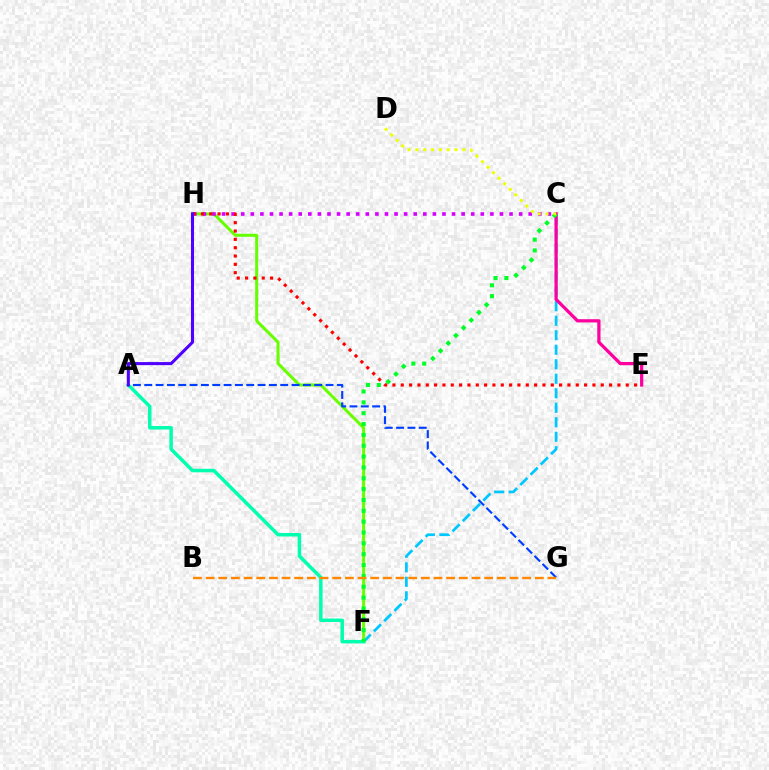{('F', 'H'): [{'color': '#66ff00', 'line_style': 'solid', 'thickness': 2.17}], ('A', 'G'): [{'color': '#003fff', 'line_style': 'dashed', 'thickness': 1.54}], ('C', 'F'): [{'color': '#00c7ff', 'line_style': 'dashed', 'thickness': 1.97}, {'color': '#00ff27', 'line_style': 'dotted', 'thickness': 2.95}], ('C', 'H'): [{'color': '#d600ff', 'line_style': 'dotted', 'thickness': 2.6}], ('C', 'E'): [{'color': '#ff00a0', 'line_style': 'solid', 'thickness': 2.34}], ('A', 'F'): [{'color': '#00ffaf', 'line_style': 'solid', 'thickness': 2.51}], ('E', 'H'): [{'color': '#ff0000', 'line_style': 'dotted', 'thickness': 2.26}], ('C', 'D'): [{'color': '#eeff00', 'line_style': 'dotted', 'thickness': 2.13}], ('B', 'G'): [{'color': '#ff8800', 'line_style': 'dashed', 'thickness': 1.72}], ('A', 'H'): [{'color': '#4f00ff', 'line_style': 'solid', 'thickness': 2.2}]}